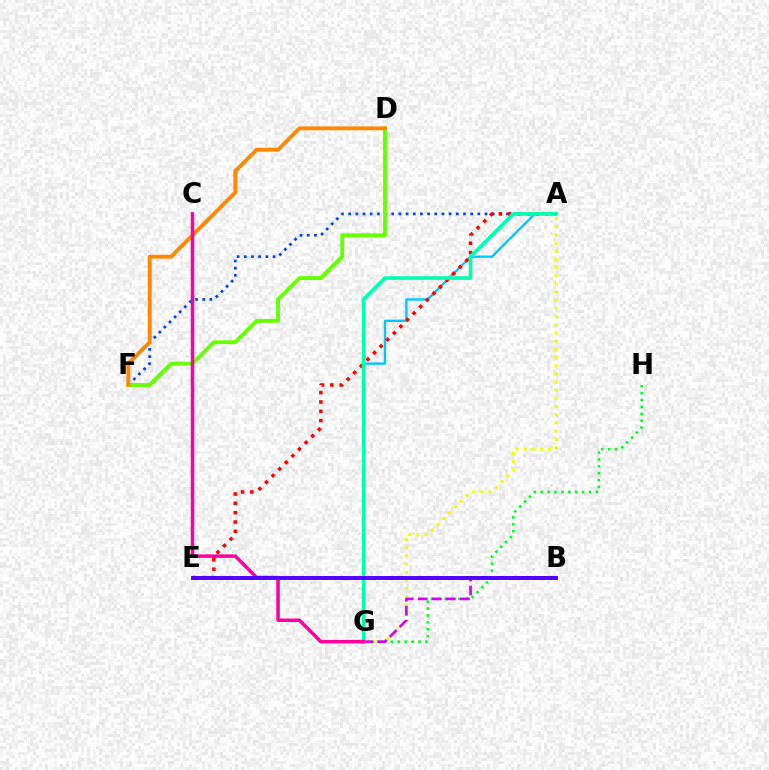{('A', 'F'): [{'color': '#003fff', 'line_style': 'dotted', 'thickness': 1.95}], ('D', 'F'): [{'color': '#66ff00', 'line_style': 'solid', 'thickness': 2.76}, {'color': '#ff8800', 'line_style': 'solid', 'thickness': 2.79}], ('A', 'G'): [{'color': '#00c7ff', 'line_style': 'solid', 'thickness': 1.69}, {'color': '#eeff00', 'line_style': 'dotted', 'thickness': 2.22}, {'color': '#00ffaf', 'line_style': 'solid', 'thickness': 2.61}], ('G', 'H'): [{'color': '#00ff27', 'line_style': 'dotted', 'thickness': 1.87}], ('A', 'E'): [{'color': '#ff0000', 'line_style': 'dotted', 'thickness': 2.54}], ('B', 'G'): [{'color': '#d600ff', 'line_style': 'dashed', 'thickness': 1.91}], ('C', 'G'): [{'color': '#ff00a0', 'line_style': 'solid', 'thickness': 2.52}], ('B', 'E'): [{'color': '#4f00ff', 'line_style': 'solid', 'thickness': 2.83}]}